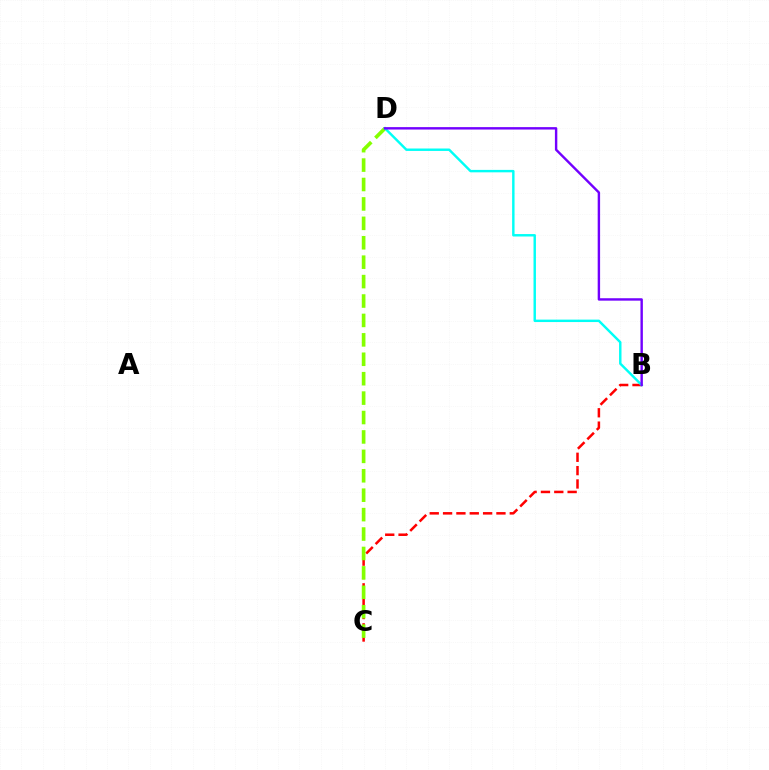{('B', 'C'): [{'color': '#ff0000', 'line_style': 'dashed', 'thickness': 1.81}], ('C', 'D'): [{'color': '#84ff00', 'line_style': 'dashed', 'thickness': 2.64}], ('B', 'D'): [{'color': '#00fff6', 'line_style': 'solid', 'thickness': 1.75}, {'color': '#7200ff', 'line_style': 'solid', 'thickness': 1.74}]}